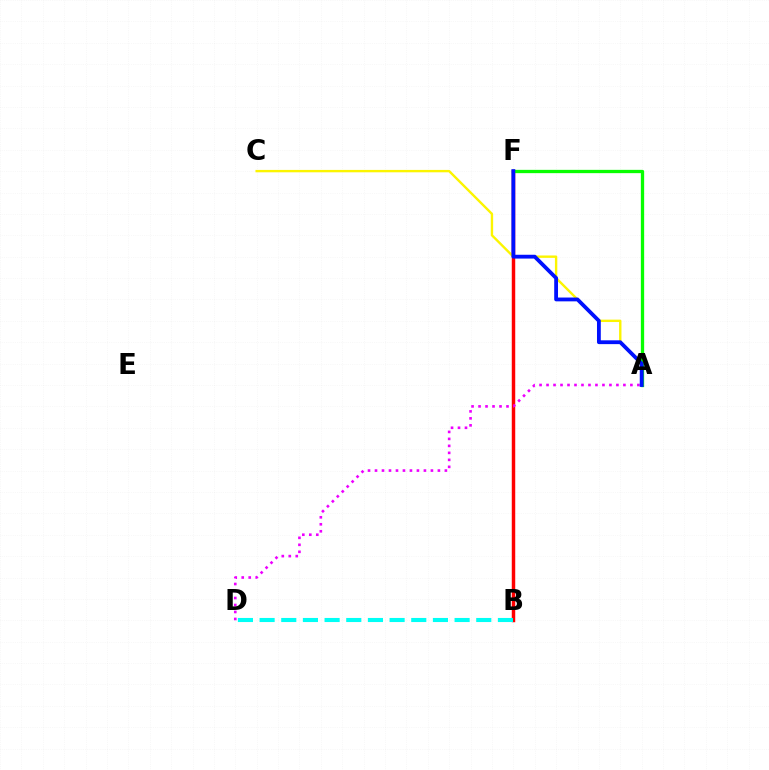{('B', 'F'): [{'color': '#ff0000', 'line_style': 'solid', 'thickness': 2.49}], ('A', 'C'): [{'color': '#fcf500', 'line_style': 'solid', 'thickness': 1.72}], ('A', 'D'): [{'color': '#ee00ff', 'line_style': 'dotted', 'thickness': 1.9}], ('B', 'D'): [{'color': '#00fff6', 'line_style': 'dashed', 'thickness': 2.94}], ('A', 'F'): [{'color': '#08ff00', 'line_style': 'solid', 'thickness': 2.37}, {'color': '#0010ff', 'line_style': 'solid', 'thickness': 2.74}]}